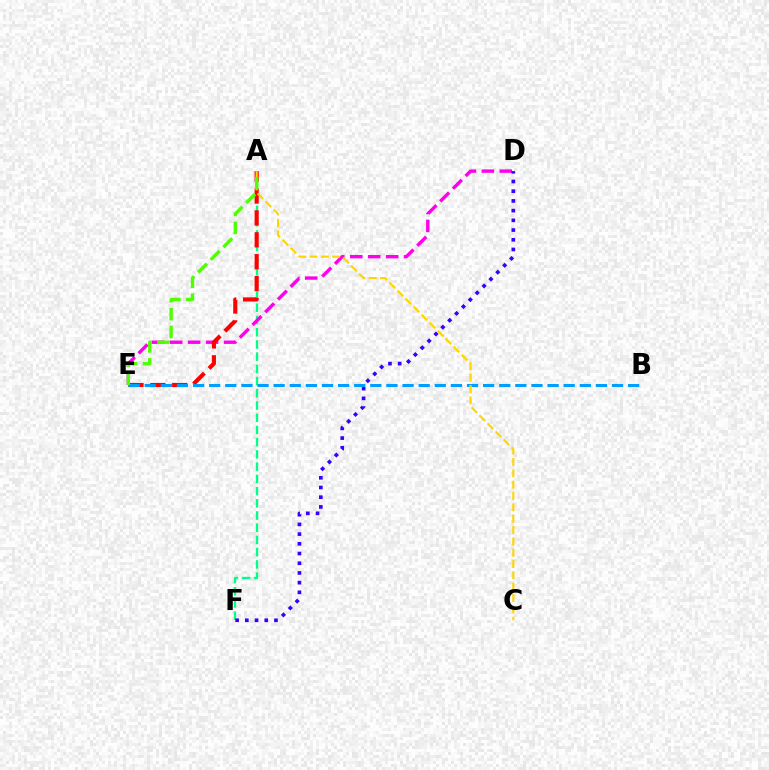{('A', 'F'): [{'color': '#00ff86', 'line_style': 'dashed', 'thickness': 1.66}], ('D', 'E'): [{'color': '#ff00ed', 'line_style': 'dashed', 'thickness': 2.44}], ('D', 'F'): [{'color': '#3700ff', 'line_style': 'dotted', 'thickness': 2.64}], ('A', 'E'): [{'color': '#ff0000', 'line_style': 'dashed', 'thickness': 2.97}, {'color': '#4fff00', 'line_style': 'dashed', 'thickness': 2.43}], ('B', 'E'): [{'color': '#009eff', 'line_style': 'dashed', 'thickness': 2.19}], ('A', 'C'): [{'color': '#ffd500', 'line_style': 'dashed', 'thickness': 1.54}]}